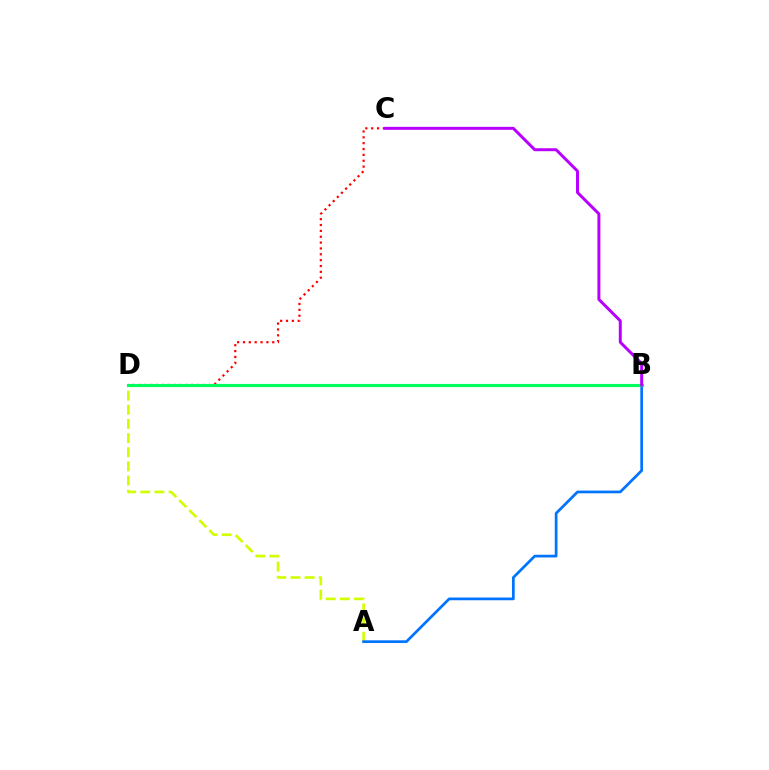{('C', 'D'): [{'color': '#ff0000', 'line_style': 'dotted', 'thickness': 1.59}], ('A', 'D'): [{'color': '#d1ff00', 'line_style': 'dashed', 'thickness': 1.92}], ('A', 'B'): [{'color': '#0074ff', 'line_style': 'solid', 'thickness': 1.95}], ('B', 'D'): [{'color': '#00ff5c', 'line_style': 'solid', 'thickness': 2.24}], ('B', 'C'): [{'color': '#b900ff', 'line_style': 'solid', 'thickness': 2.14}]}